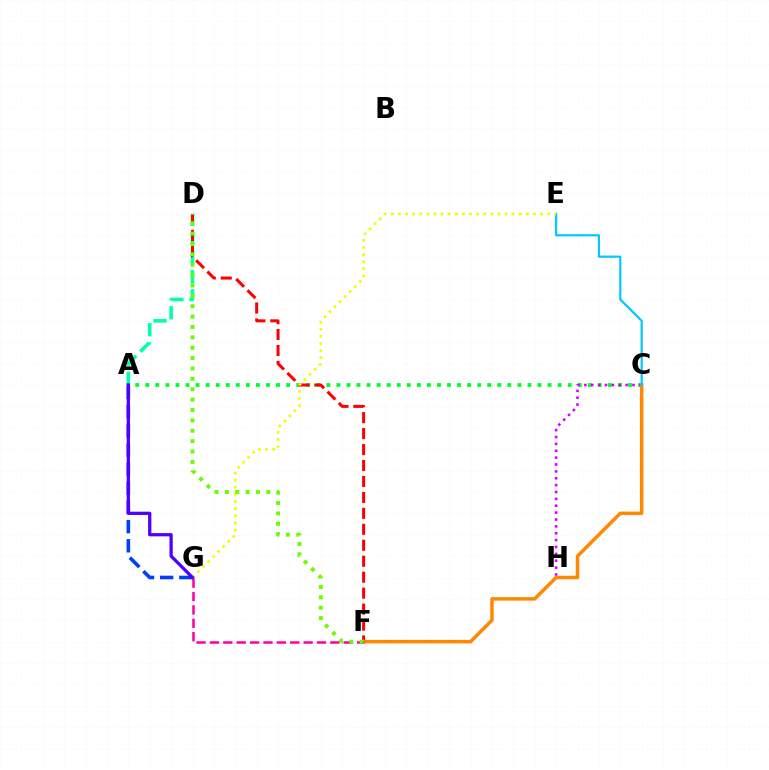{('A', 'C'): [{'color': '#00ff27', 'line_style': 'dotted', 'thickness': 2.73}], ('C', 'H'): [{'color': '#d600ff', 'line_style': 'dotted', 'thickness': 1.87}], ('A', 'D'): [{'color': '#00ffaf', 'line_style': 'dashed', 'thickness': 2.6}], ('D', 'F'): [{'color': '#ff0000', 'line_style': 'dashed', 'thickness': 2.17}, {'color': '#66ff00', 'line_style': 'dotted', 'thickness': 2.82}], ('A', 'G'): [{'color': '#003fff', 'line_style': 'dashed', 'thickness': 2.6}, {'color': '#4f00ff', 'line_style': 'solid', 'thickness': 2.35}], ('C', 'F'): [{'color': '#ff8800', 'line_style': 'solid', 'thickness': 2.51}], ('C', 'E'): [{'color': '#00c7ff', 'line_style': 'solid', 'thickness': 1.57}], ('E', 'G'): [{'color': '#eeff00', 'line_style': 'dotted', 'thickness': 1.93}], ('F', 'G'): [{'color': '#ff00a0', 'line_style': 'dashed', 'thickness': 1.82}]}